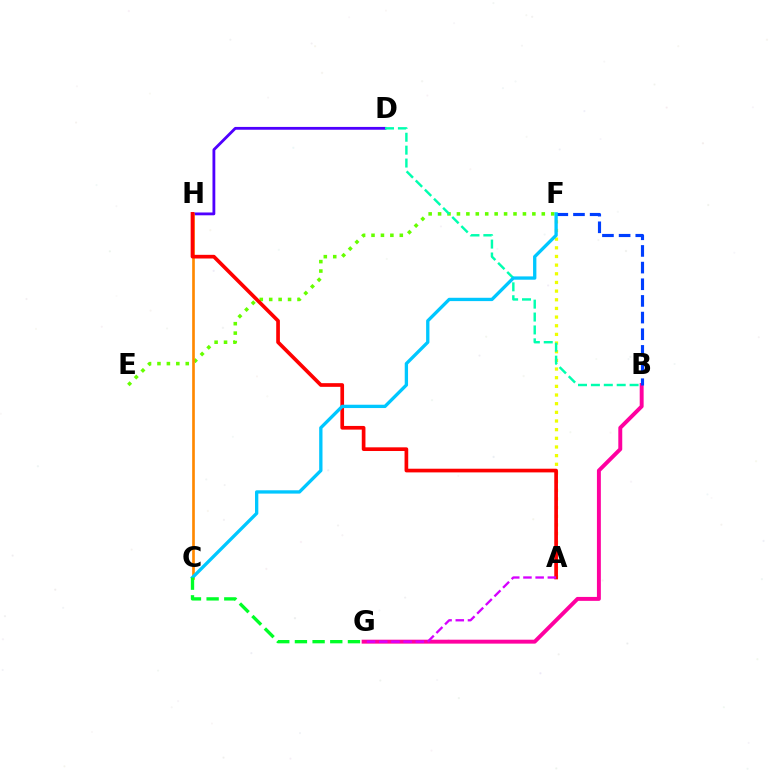{('E', 'F'): [{'color': '#66ff00', 'line_style': 'dotted', 'thickness': 2.56}], ('D', 'H'): [{'color': '#4f00ff', 'line_style': 'solid', 'thickness': 2.03}], ('A', 'F'): [{'color': '#eeff00', 'line_style': 'dotted', 'thickness': 2.35}], ('C', 'H'): [{'color': '#ff8800', 'line_style': 'solid', 'thickness': 1.92}], ('B', 'G'): [{'color': '#ff00a0', 'line_style': 'solid', 'thickness': 2.83}], ('A', 'H'): [{'color': '#ff0000', 'line_style': 'solid', 'thickness': 2.65}], ('A', 'G'): [{'color': '#d600ff', 'line_style': 'dashed', 'thickness': 1.66}], ('B', 'F'): [{'color': '#003fff', 'line_style': 'dashed', 'thickness': 2.26}], ('B', 'D'): [{'color': '#00ffaf', 'line_style': 'dashed', 'thickness': 1.75}], ('C', 'F'): [{'color': '#00c7ff', 'line_style': 'solid', 'thickness': 2.39}], ('C', 'G'): [{'color': '#00ff27', 'line_style': 'dashed', 'thickness': 2.4}]}